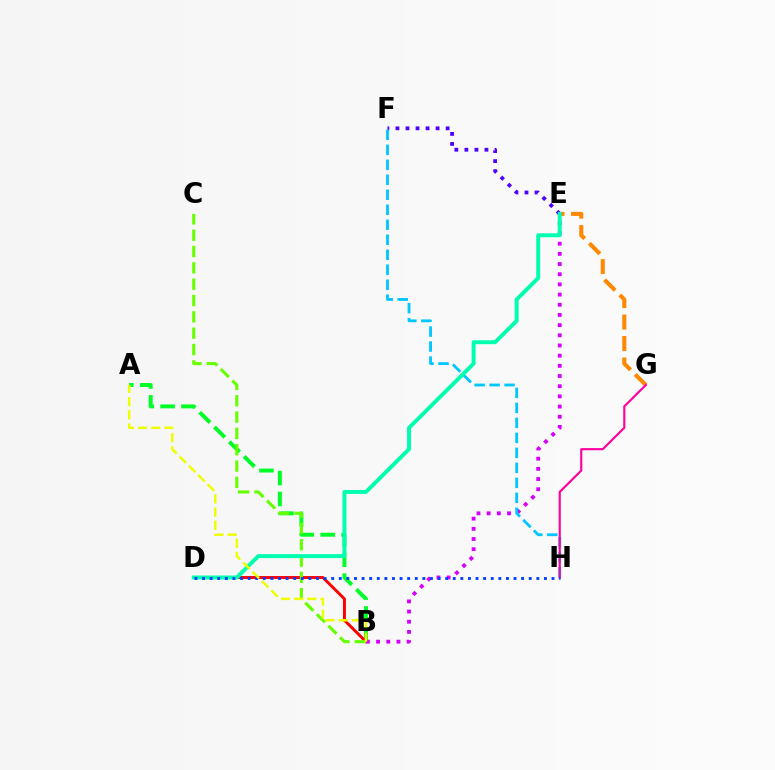{('E', 'F'): [{'color': '#4f00ff', 'line_style': 'dotted', 'thickness': 2.73}], ('A', 'B'): [{'color': '#00ff27', 'line_style': 'dashed', 'thickness': 2.84}, {'color': '#eeff00', 'line_style': 'dashed', 'thickness': 1.79}], ('E', 'G'): [{'color': '#ff8800', 'line_style': 'dashed', 'thickness': 2.92}], ('B', 'D'): [{'color': '#ff0000', 'line_style': 'solid', 'thickness': 2.11}], ('B', 'E'): [{'color': '#d600ff', 'line_style': 'dotted', 'thickness': 2.77}], ('B', 'C'): [{'color': '#66ff00', 'line_style': 'dashed', 'thickness': 2.22}], ('F', 'H'): [{'color': '#00c7ff', 'line_style': 'dashed', 'thickness': 2.04}], ('D', 'E'): [{'color': '#00ffaf', 'line_style': 'solid', 'thickness': 2.84}], ('G', 'H'): [{'color': '#ff00a0', 'line_style': 'solid', 'thickness': 1.55}], ('D', 'H'): [{'color': '#003fff', 'line_style': 'dotted', 'thickness': 2.06}]}